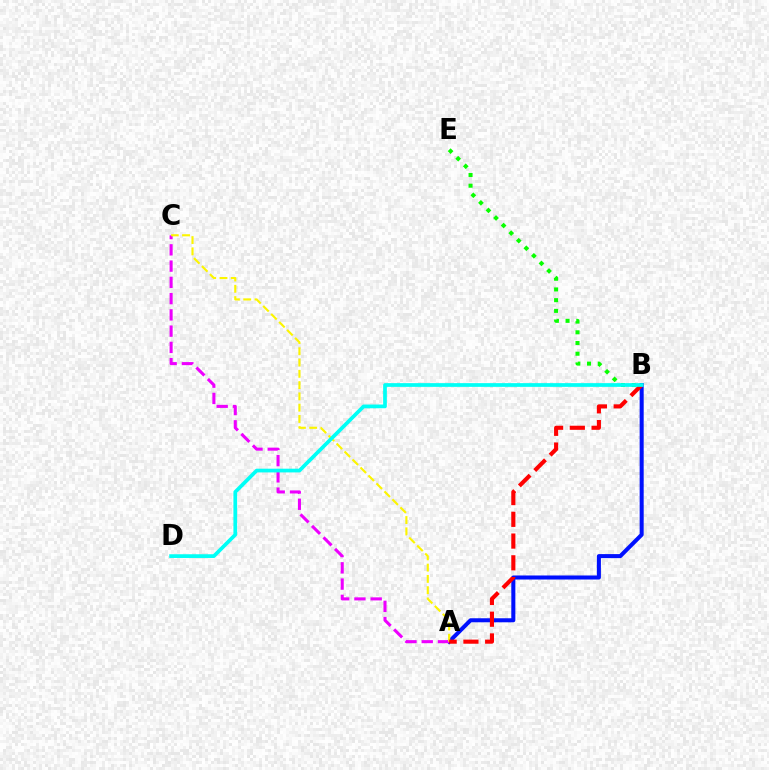{('B', 'E'): [{'color': '#08ff00', 'line_style': 'dotted', 'thickness': 2.91}], ('A', 'B'): [{'color': '#0010ff', 'line_style': 'solid', 'thickness': 2.91}, {'color': '#ff0000', 'line_style': 'dashed', 'thickness': 2.95}], ('A', 'C'): [{'color': '#ee00ff', 'line_style': 'dashed', 'thickness': 2.21}, {'color': '#fcf500', 'line_style': 'dashed', 'thickness': 1.53}], ('B', 'D'): [{'color': '#00fff6', 'line_style': 'solid', 'thickness': 2.68}]}